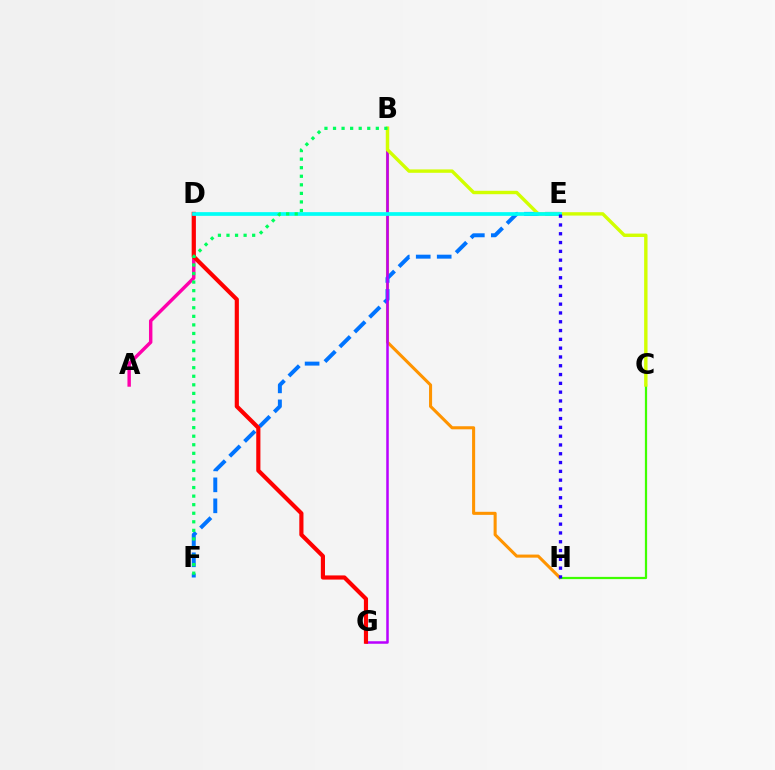{('B', 'H'): [{'color': '#ff9400', 'line_style': 'solid', 'thickness': 2.21}], ('E', 'F'): [{'color': '#0074ff', 'line_style': 'dashed', 'thickness': 2.85}], ('B', 'G'): [{'color': '#b900ff', 'line_style': 'solid', 'thickness': 1.81}], ('A', 'D'): [{'color': '#ff00ac', 'line_style': 'solid', 'thickness': 2.47}], ('C', 'H'): [{'color': '#3dff00', 'line_style': 'solid', 'thickness': 1.6}], ('B', 'C'): [{'color': '#d1ff00', 'line_style': 'solid', 'thickness': 2.44}], ('D', 'G'): [{'color': '#ff0000', 'line_style': 'solid', 'thickness': 2.99}], ('D', 'E'): [{'color': '#00fff6', 'line_style': 'solid', 'thickness': 2.67}], ('B', 'F'): [{'color': '#00ff5c', 'line_style': 'dotted', 'thickness': 2.33}], ('E', 'H'): [{'color': '#2500ff', 'line_style': 'dotted', 'thickness': 2.39}]}